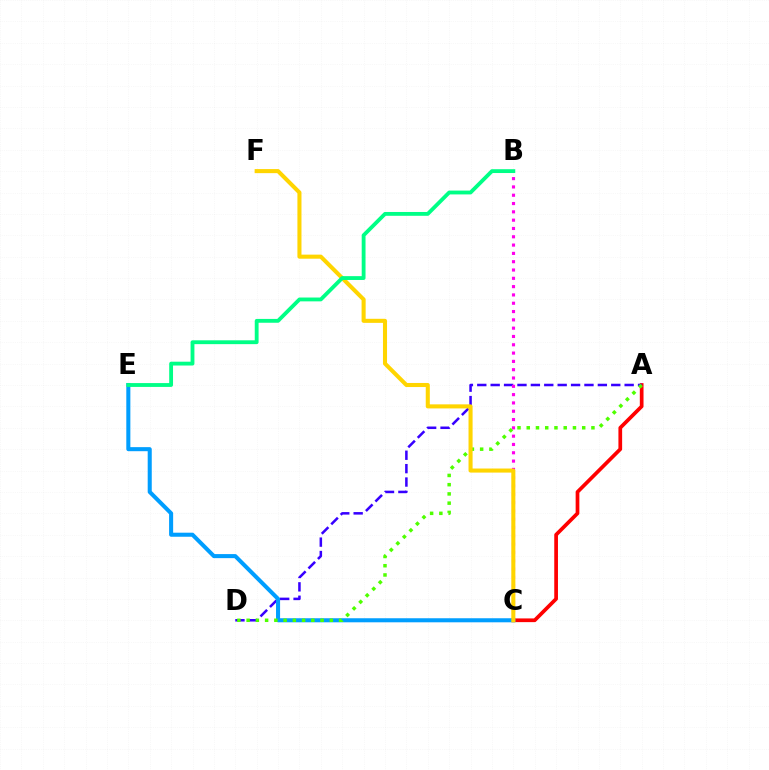{('A', 'C'): [{'color': '#ff0000', 'line_style': 'solid', 'thickness': 2.67}], ('A', 'D'): [{'color': '#3700ff', 'line_style': 'dashed', 'thickness': 1.82}, {'color': '#4fff00', 'line_style': 'dotted', 'thickness': 2.51}], ('C', 'E'): [{'color': '#009eff', 'line_style': 'solid', 'thickness': 2.92}], ('B', 'C'): [{'color': '#ff00ed', 'line_style': 'dotted', 'thickness': 2.26}], ('C', 'F'): [{'color': '#ffd500', 'line_style': 'solid', 'thickness': 2.93}], ('B', 'E'): [{'color': '#00ff86', 'line_style': 'solid', 'thickness': 2.76}]}